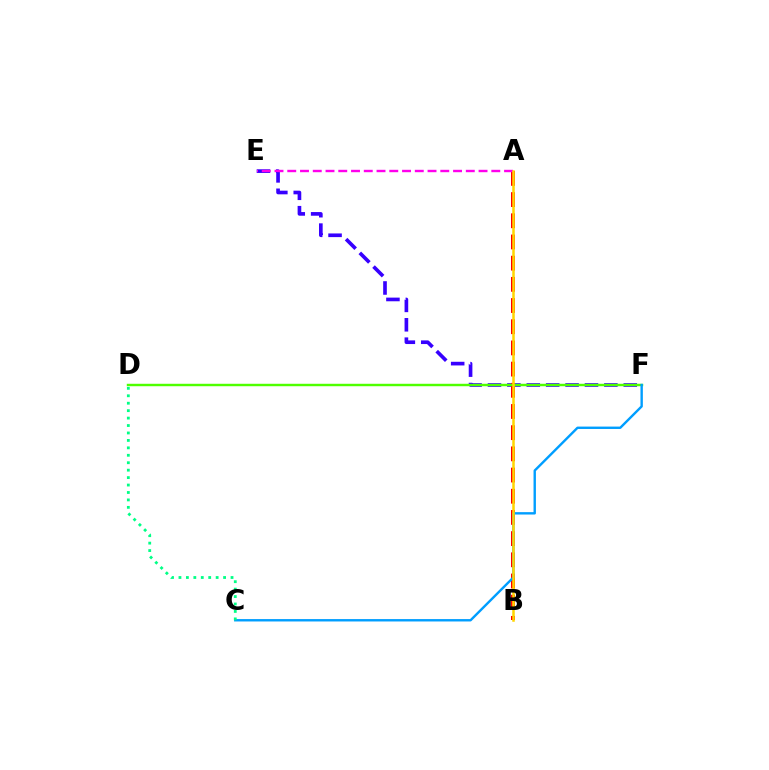{('E', 'F'): [{'color': '#3700ff', 'line_style': 'dashed', 'thickness': 2.64}], ('A', 'B'): [{'color': '#ff0000', 'line_style': 'dashed', 'thickness': 2.88}, {'color': '#ffd500', 'line_style': 'solid', 'thickness': 1.81}], ('A', 'E'): [{'color': '#ff00ed', 'line_style': 'dashed', 'thickness': 1.73}], ('D', 'F'): [{'color': '#4fff00', 'line_style': 'solid', 'thickness': 1.75}], ('C', 'F'): [{'color': '#009eff', 'line_style': 'solid', 'thickness': 1.72}], ('C', 'D'): [{'color': '#00ff86', 'line_style': 'dotted', 'thickness': 2.02}]}